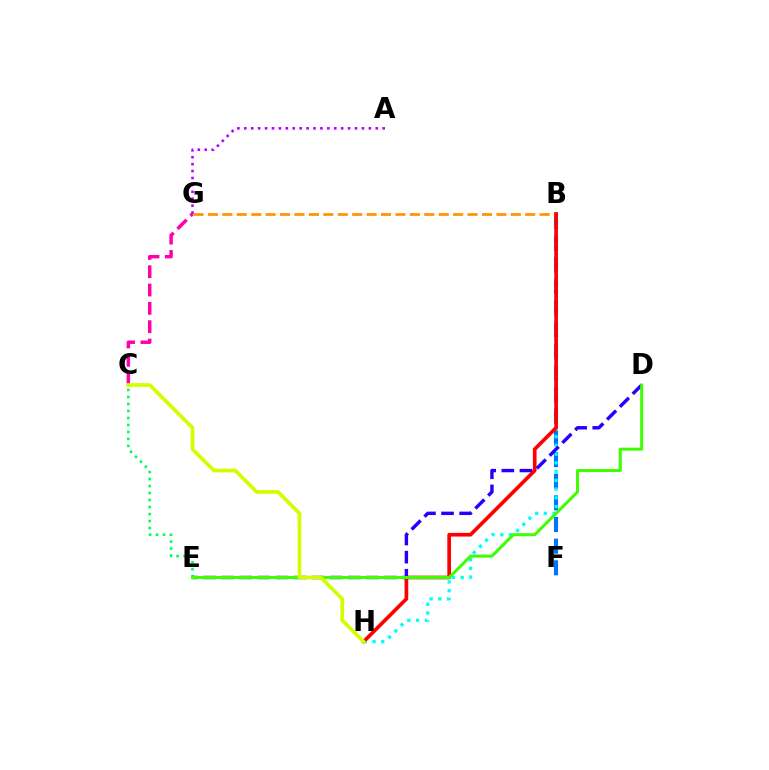{('B', 'F'): [{'color': '#0074ff', 'line_style': 'dashed', 'thickness': 2.94}], ('C', 'G'): [{'color': '#ff00ac', 'line_style': 'dashed', 'thickness': 2.49}], ('B', 'H'): [{'color': '#00fff6', 'line_style': 'dotted', 'thickness': 2.37}, {'color': '#ff0000', 'line_style': 'solid', 'thickness': 2.65}], ('C', 'E'): [{'color': '#00ff5c', 'line_style': 'dotted', 'thickness': 1.9}], ('B', 'G'): [{'color': '#ff9400', 'line_style': 'dashed', 'thickness': 1.96}], ('D', 'E'): [{'color': '#2500ff', 'line_style': 'dashed', 'thickness': 2.46}, {'color': '#3dff00', 'line_style': 'solid', 'thickness': 2.18}], ('A', 'G'): [{'color': '#b900ff', 'line_style': 'dotted', 'thickness': 1.88}], ('C', 'H'): [{'color': '#d1ff00', 'line_style': 'solid', 'thickness': 2.66}]}